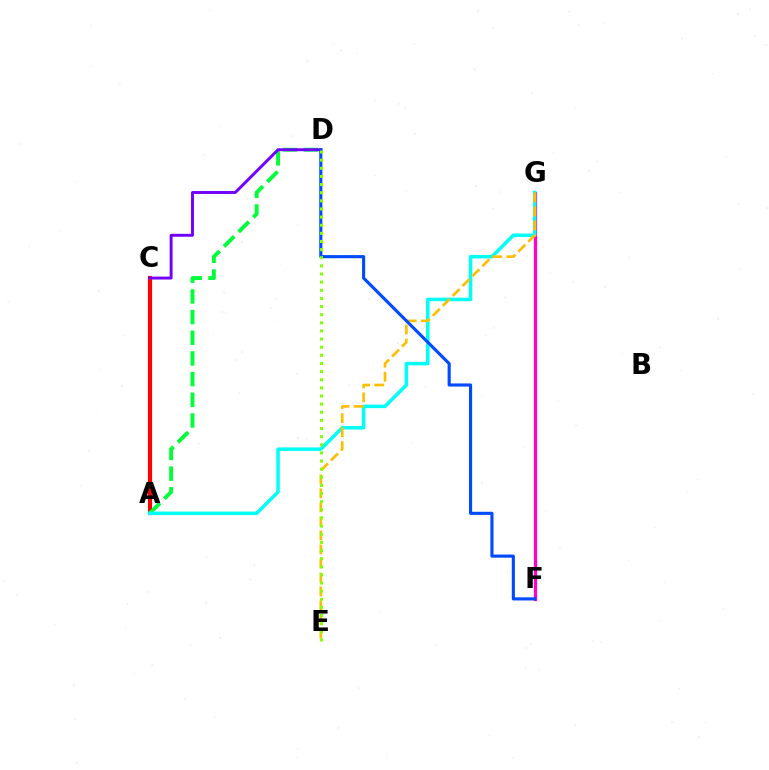{('A', 'C'): [{'color': '#ff0000', 'line_style': 'solid', 'thickness': 2.99}], ('A', 'D'): [{'color': '#00ff39', 'line_style': 'dashed', 'thickness': 2.81}], ('F', 'G'): [{'color': '#ff00cf', 'line_style': 'solid', 'thickness': 2.35}], ('A', 'G'): [{'color': '#00fff6', 'line_style': 'solid', 'thickness': 2.53}], ('C', 'D'): [{'color': '#7200ff', 'line_style': 'solid', 'thickness': 2.11}], ('E', 'G'): [{'color': '#ffbd00', 'line_style': 'dashed', 'thickness': 1.9}], ('D', 'F'): [{'color': '#004bff', 'line_style': 'solid', 'thickness': 2.25}], ('D', 'E'): [{'color': '#84ff00', 'line_style': 'dotted', 'thickness': 2.21}]}